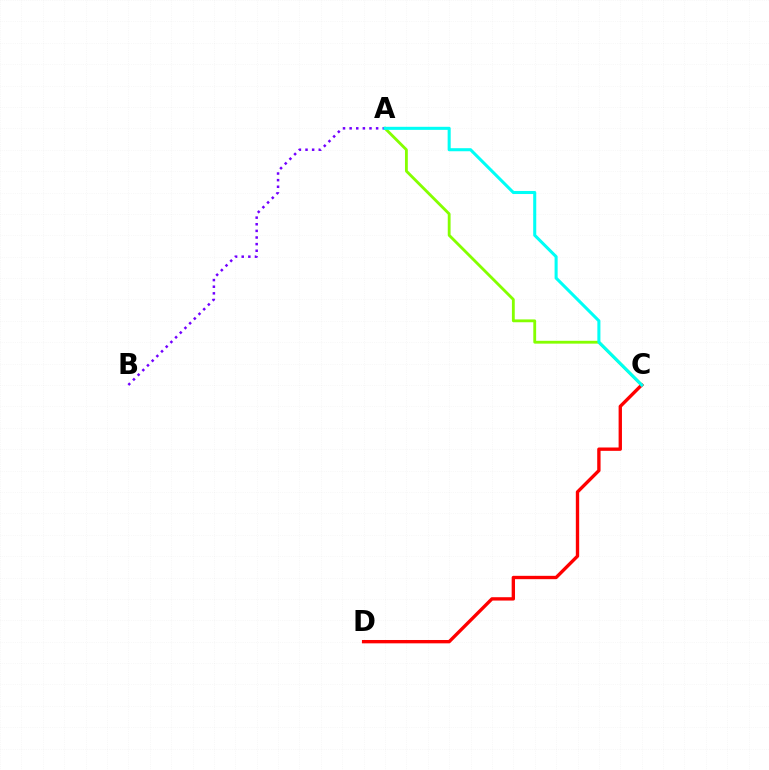{('A', 'C'): [{'color': '#84ff00', 'line_style': 'solid', 'thickness': 2.04}, {'color': '#00fff6', 'line_style': 'solid', 'thickness': 2.2}], ('C', 'D'): [{'color': '#ff0000', 'line_style': 'solid', 'thickness': 2.41}], ('A', 'B'): [{'color': '#7200ff', 'line_style': 'dotted', 'thickness': 1.8}]}